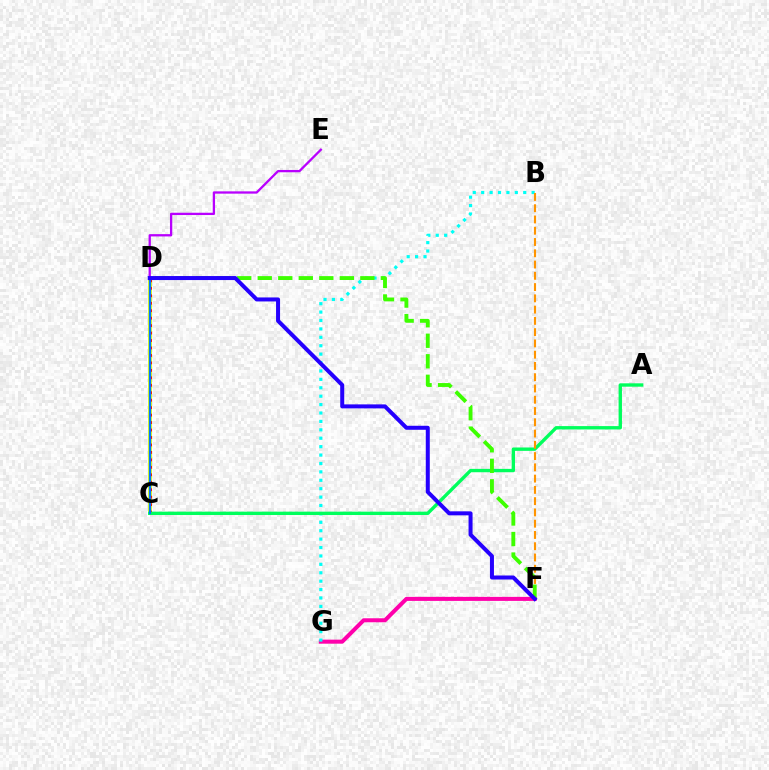{('C', 'D'): [{'color': '#d1ff00', 'line_style': 'solid', 'thickness': 2.65}, {'color': '#ff0000', 'line_style': 'dotted', 'thickness': 2.03}, {'color': '#0074ff', 'line_style': 'solid', 'thickness': 1.55}], ('F', 'G'): [{'color': '#ff00ac', 'line_style': 'solid', 'thickness': 2.9}], ('B', 'G'): [{'color': '#00fff6', 'line_style': 'dotted', 'thickness': 2.28}], ('A', 'C'): [{'color': '#00ff5c', 'line_style': 'solid', 'thickness': 2.42}], ('B', 'F'): [{'color': '#ff9400', 'line_style': 'dashed', 'thickness': 1.53}], ('D', 'F'): [{'color': '#3dff00', 'line_style': 'dashed', 'thickness': 2.79}, {'color': '#2500ff', 'line_style': 'solid', 'thickness': 2.88}], ('D', 'E'): [{'color': '#b900ff', 'line_style': 'solid', 'thickness': 1.65}]}